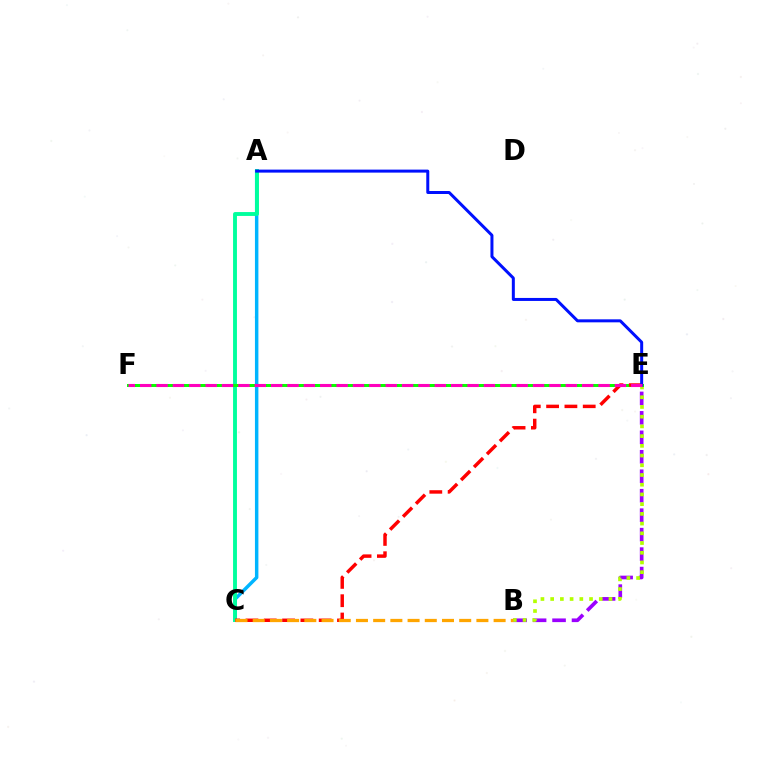{('B', 'E'): [{'color': '#9b00ff', 'line_style': 'dashed', 'thickness': 2.64}, {'color': '#b3ff00', 'line_style': 'dotted', 'thickness': 2.64}], ('A', 'C'): [{'color': '#00b5ff', 'line_style': 'solid', 'thickness': 2.49}, {'color': '#00ff9d', 'line_style': 'solid', 'thickness': 2.8}], ('E', 'F'): [{'color': '#08ff00', 'line_style': 'solid', 'thickness': 2.15}, {'color': '#ff00bd', 'line_style': 'dashed', 'thickness': 2.22}], ('C', 'E'): [{'color': '#ff0000', 'line_style': 'dashed', 'thickness': 2.49}], ('B', 'C'): [{'color': '#ffa500', 'line_style': 'dashed', 'thickness': 2.34}], ('A', 'E'): [{'color': '#0010ff', 'line_style': 'solid', 'thickness': 2.16}]}